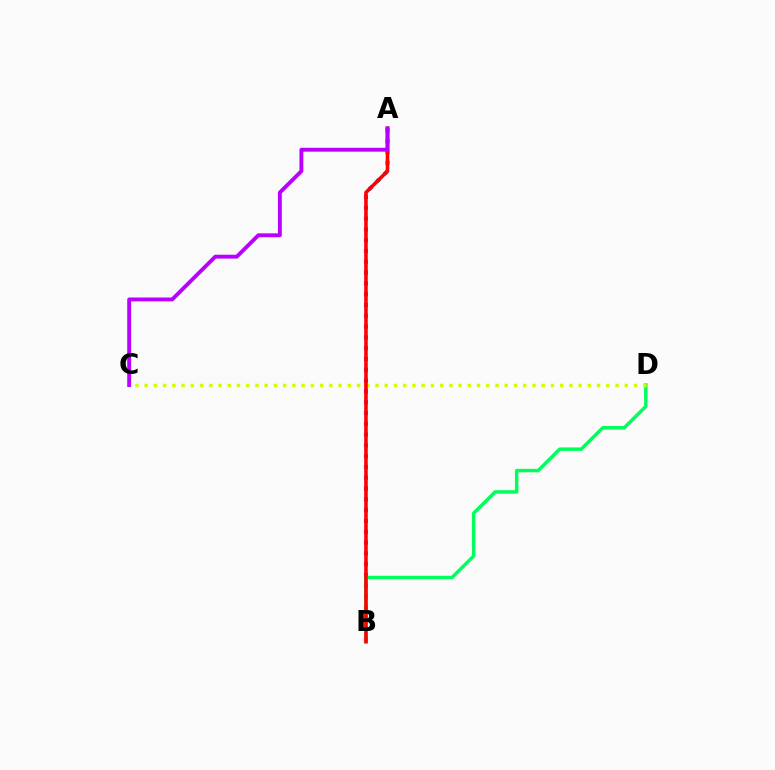{('A', 'B'): [{'color': '#0074ff', 'line_style': 'dotted', 'thickness': 2.93}, {'color': '#ff0000', 'line_style': 'solid', 'thickness': 2.57}], ('B', 'D'): [{'color': '#00ff5c', 'line_style': 'solid', 'thickness': 2.5}], ('C', 'D'): [{'color': '#d1ff00', 'line_style': 'dotted', 'thickness': 2.51}], ('A', 'C'): [{'color': '#b900ff', 'line_style': 'solid', 'thickness': 2.79}]}